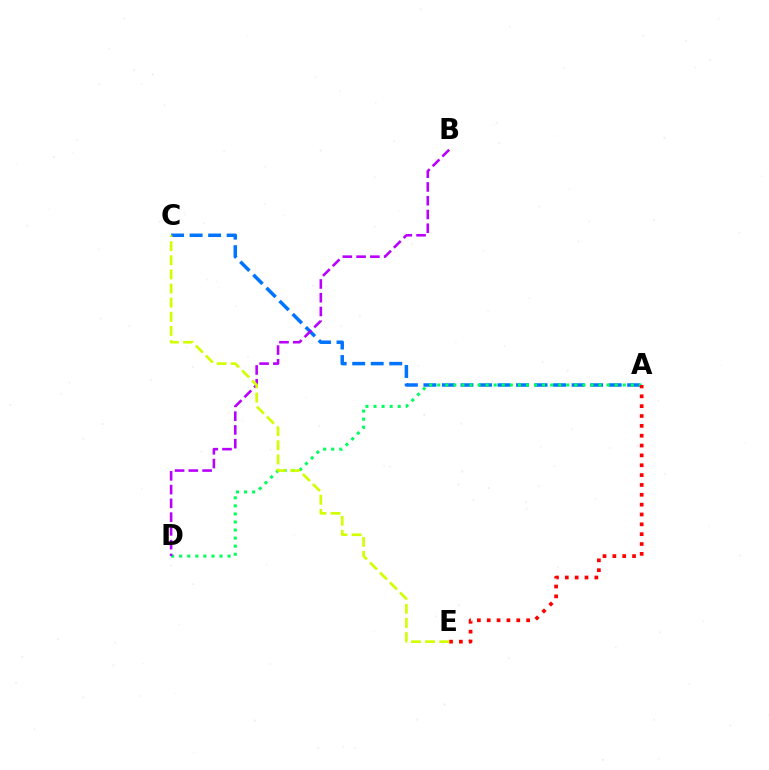{('A', 'C'): [{'color': '#0074ff', 'line_style': 'dashed', 'thickness': 2.52}], ('A', 'D'): [{'color': '#00ff5c', 'line_style': 'dotted', 'thickness': 2.19}], ('B', 'D'): [{'color': '#b900ff', 'line_style': 'dashed', 'thickness': 1.87}], ('A', 'E'): [{'color': '#ff0000', 'line_style': 'dotted', 'thickness': 2.68}], ('C', 'E'): [{'color': '#d1ff00', 'line_style': 'dashed', 'thickness': 1.92}]}